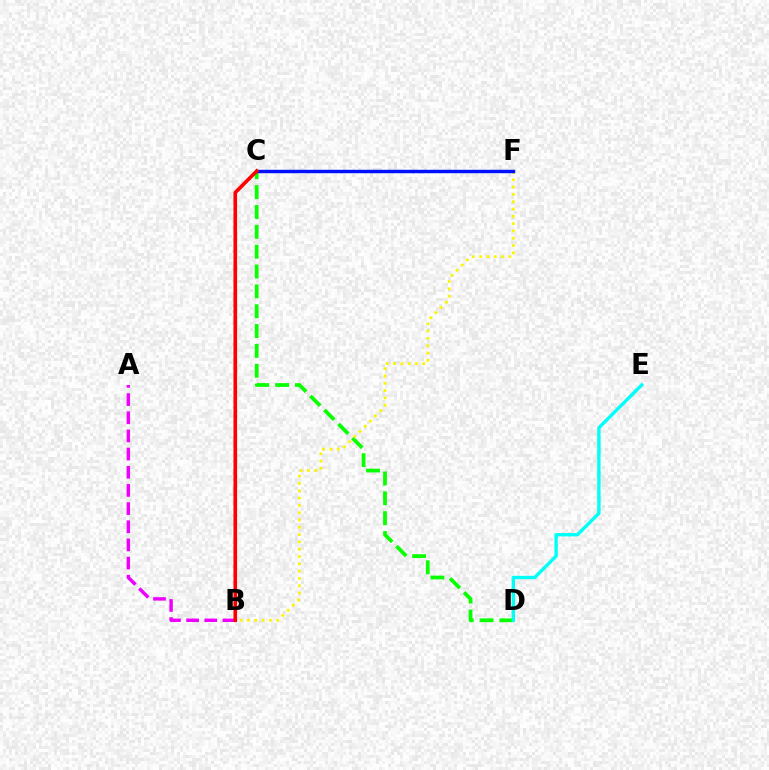{('C', 'D'): [{'color': '#08ff00', 'line_style': 'dashed', 'thickness': 2.7}], ('D', 'E'): [{'color': '#00fff6', 'line_style': 'solid', 'thickness': 2.43}], ('A', 'B'): [{'color': '#ee00ff', 'line_style': 'dashed', 'thickness': 2.47}], ('B', 'F'): [{'color': '#fcf500', 'line_style': 'dotted', 'thickness': 1.98}], ('C', 'F'): [{'color': '#0010ff', 'line_style': 'solid', 'thickness': 2.47}], ('B', 'C'): [{'color': '#ff0000', 'line_style': 'solid', 'thickness': 2.63}]}